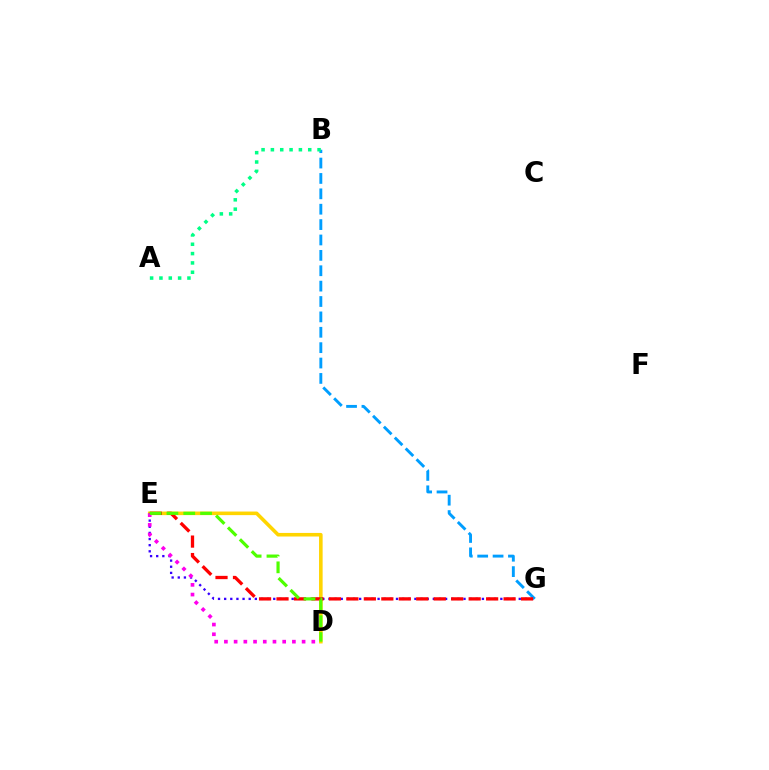{('D', 'E'): [{'color': '#ffd500', 'line_style': 'solid', 'thickness': 2.58}, {'color': '#ff00ed', 'line_style': 'dotted', 'thickness': 2.64}, {'color': '#4fff00', 'line_style': 'dashed', 'thickness': 2.29}], ('E', 'G'): [{'color': '#3700ff', 'line_style': 'dotted', 'thickness': 1.67}, {'color': '#ff0000', 'line_style': 'dashed', 'thickness': 2.37}], ('B', 'G'): [{'color': '#009eff', 'line_style': 'dashed', 'thickness': 2.09}], ('A', 'B'): [{'color': '#00ff86', 'line_style': 'dotted', 'thickness': 2.54}]}